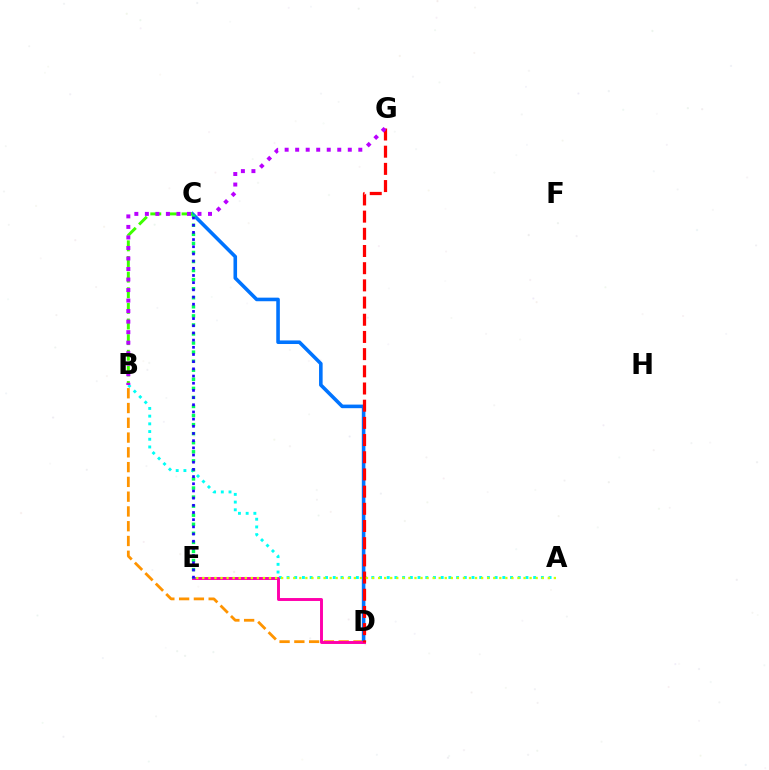{('B', 'D'): [{'color': '#ff9400', 'line_style': 'dashed', 'thickness': 2.01}], ('A', 'B'): [{'color': '#00fff6', 'line_style': 'dotted', 'thickness': 2.09}], ('C', 'D'): [{'color': '#0074ff', 'line_style': 'solid', 'thickness': 2.58}], ('D', 'E'): [{'color': '#ff00ac', 'line_style': 'solid', 'thickness': 2.11}], ('D', 'G'): [{'color': '#ff0000', 'line_style': 'dashed', 'thickness': 2.33}], ('B', 'C'): [{'color': '#3dff00', 'line_style': 'dashed', 'thickness': 2.12}], ('A', 'E'): [{'color': '#d1ff00', 'line_style': 'dotted', 'thickness': 1.65}], ('B', 'G'): [{'color': '#b900ff', 'line_style': 'dotted', 'thickness': 2.86}], ('C', 'E'): [{'color': '#00ff5c', 'line_style': 'dotted', 'thickness': 2.46}, {'color': '#2500ff', 'line_style': 'dotted', 'thickness': 1.95}]}